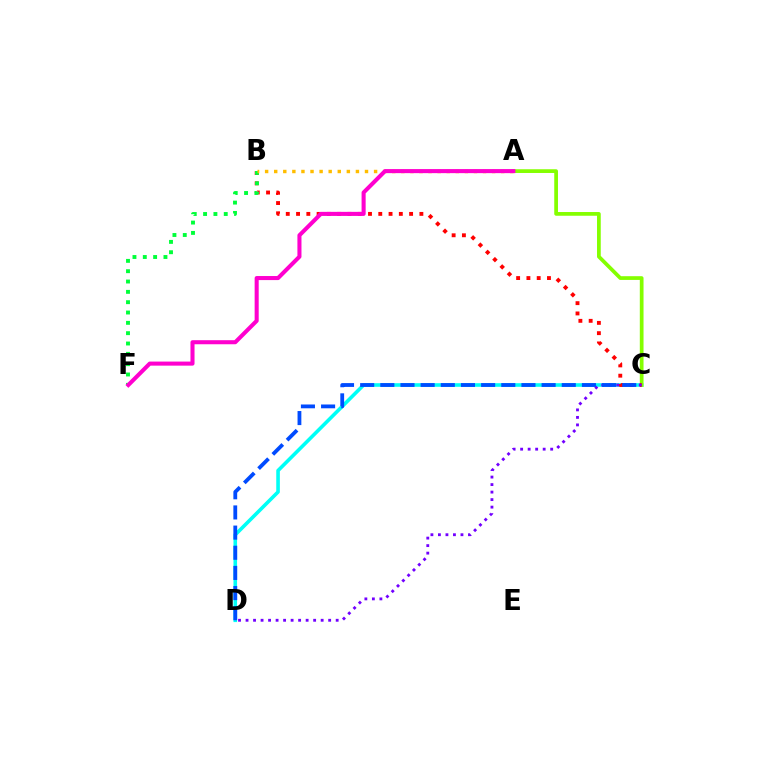{('C', 'D'): [{'color': '#00fff6', 'line_style': 'solid', 'thickness': 2.59}, {'color': '#7200ff', 'line_style': 'dotted', 'thickness': 2.04}, {'color': '#004bff', 'line_style': 'dashed', 'thickness': 2.74}], ('A', 'C'): [{'color': '#84ff00', 'line_style': 'solid', 'thickness': 2.69}], ('B', 'C'): [{'color': '#ff0000', 'line_style': 'dotted', 'thickness': 2.79}], ('B', 'F'): [{'color': '#00ff39', 'line_style': 'dotted', 'thickness': 2.81}], ('A', 'B'): [{'color': '#ffbd00', 'line_style': 'dotted', 'thickness': 2.47}], ('A', 'F'): [{'color': '#ff00cf', 'line_style': 'solid', 'thickness': 2.93}]}